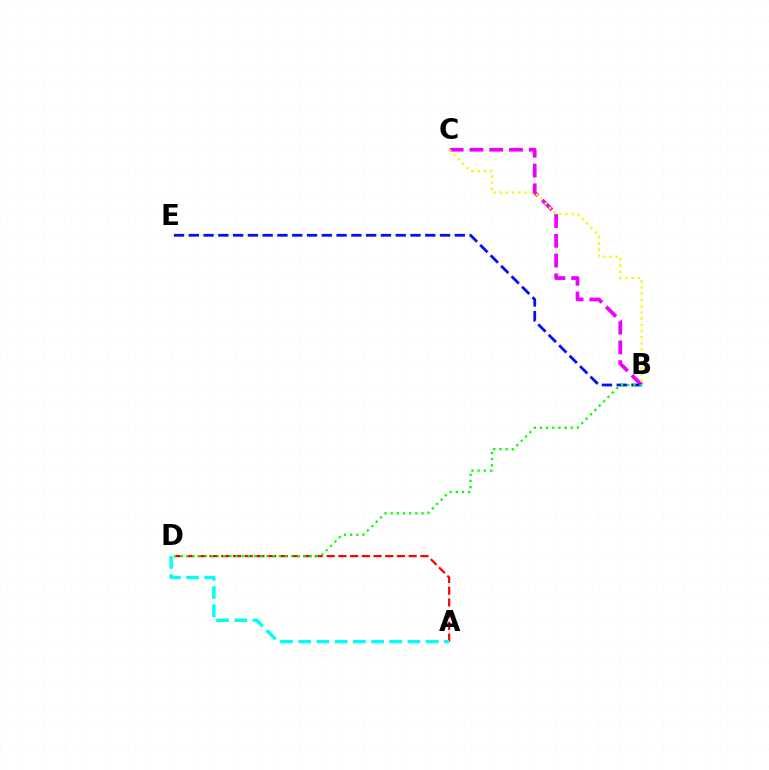{('B', 'C'): [{'color': '#ee00ff', 'line_style': 'dashed', 'thickness': 2.69}, {'color': '#fcf500', 'line_style': 'dotted', 'thickness': 1.69}], ('B', 'E'): [{'color': '#0010ff', 'line_style': 'dashed', 'thickness': 2.01}], ('A', 'D'): [{'color': '#ff0000', 'line_style': 'dashed', 'thickness': 1.59}, {'color': '#00fff6', 'line_style': 'dashed', 'thickness': 2.47}], ('B', 'D'): [{'color': '#08ff00', 'line_style': 'dotted', 'thickness': 1.68}]}